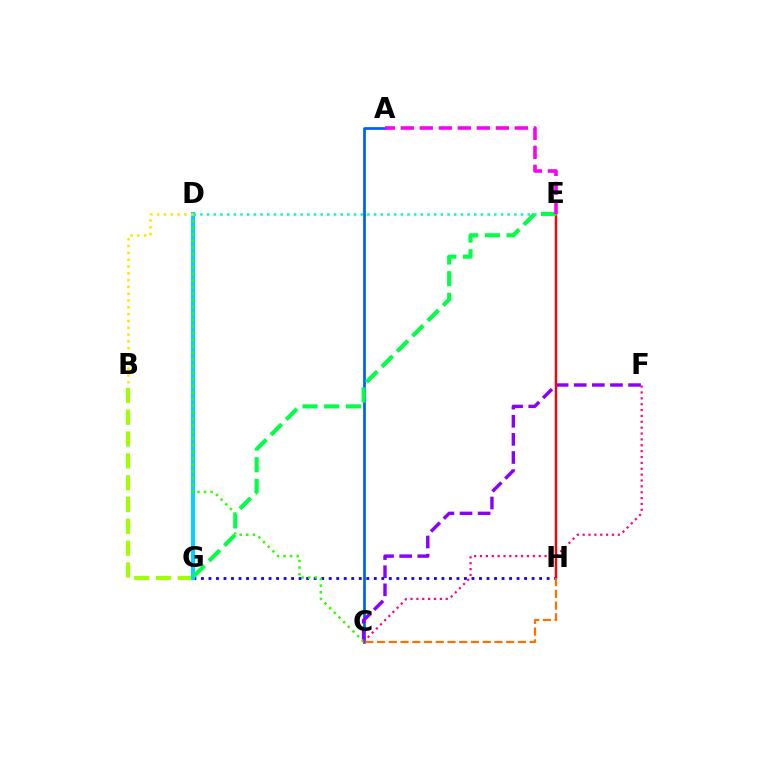{('A', 'C'): [{'color': '#005dff', 'line_style': 'solid', 'thickness': 1.95}], ('C', 'F'): [{'color': '#8a00ff', 'line_style': 'dashed', 'thickness': 2.46}, {'color': '#ff0088', 'line_style': 'dotted', 'thickness': 1.59}], ('B', 'G'): [{'color': '#a2ff00', 'line_style': 'dashed', 'thickness': 2.96}], ('G', 'H'): [{'color': '#1900ff', 'line_style': 'dotted', 'thickness': 2.04}], ('D', 'G'): [{'color': '#00d3ff', 'line_style': 'solid', 'thickness': 2.89}], ('C', 'D'): [{'color': '#31ff00', 'line_style': 'dotted', 'thickness': 1.79}], ('E', 'H'): [{'color': '#ff0000', 'line_style': 'solid', 'thickness': 1.75}], ('D', 'E'): [{'color': '#00ffbb', 'line_style': 'dotted', 'thickness': 1.81}], ('C', 'H'): [{'color': '#ff7000', 'line_style': 'dashed', 'thickness': 1.6}], ('B', 'D'): [{'color': '#ffe600', 'line_style': 'dotted', 'thickness': 1.85}], ('E', 'G'): [{'color': '#00ff45', 'line_style': 'dashed', 'thickness': 2.94}], ('A', 'E'): [{'color': '#fa00f9', 'line_style': 'dashed', 'thickness': 2.58}]}